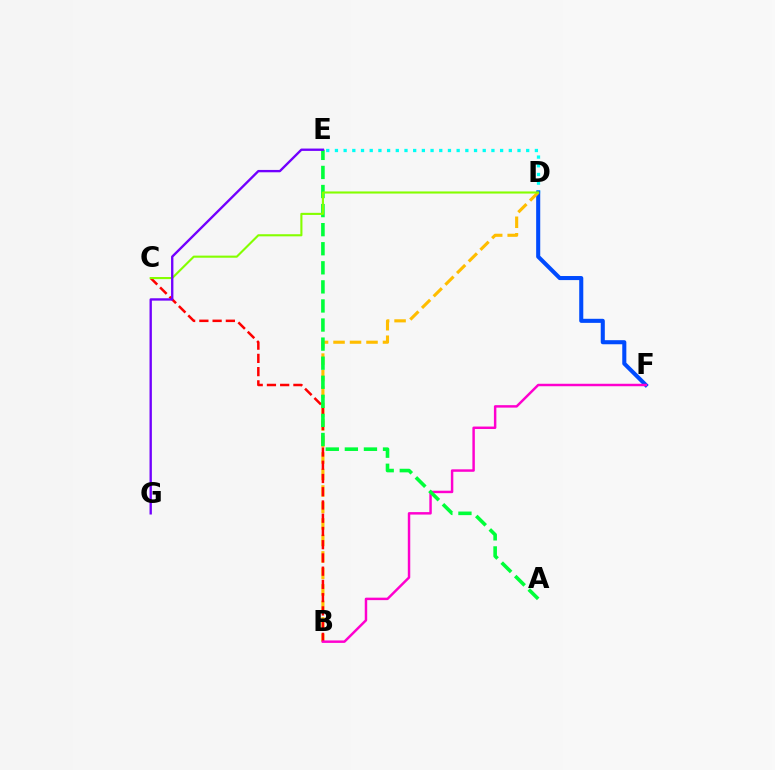{('D', 'E'): [{'color': '#00fff6', 'line_style': 'dotted', 'thickness': 2.36}], ('D', 'F'): [{'color': '#004bff', 'line_style': 'solid', 'thickness': 2.93}], ('B', 'D'): [{'color': '#ffbd00', 'line_style': 'dashed', 'thickness': 2.24}], ('B', 'C'): [{'color': '#ff0000', 'line_style': 'dashed', 'thickness': 1.8}], ('B', 'F'): [{'color': '#ff00cf', 'line_style': 'solid', 'thickness': 1.77}], ('A', 'E'): [{'color': '#00ff39', 'line_style': 'dashed', 'thickness': 2.59}], ('C', 'D'): [{'color': '#84ff00', 'line_style': 'solid', 'thickness': 1.52}], ('E', 'G'): [{'color': '#7200ff', 'line_style': 'solid', 'thickness': 1.69}]}